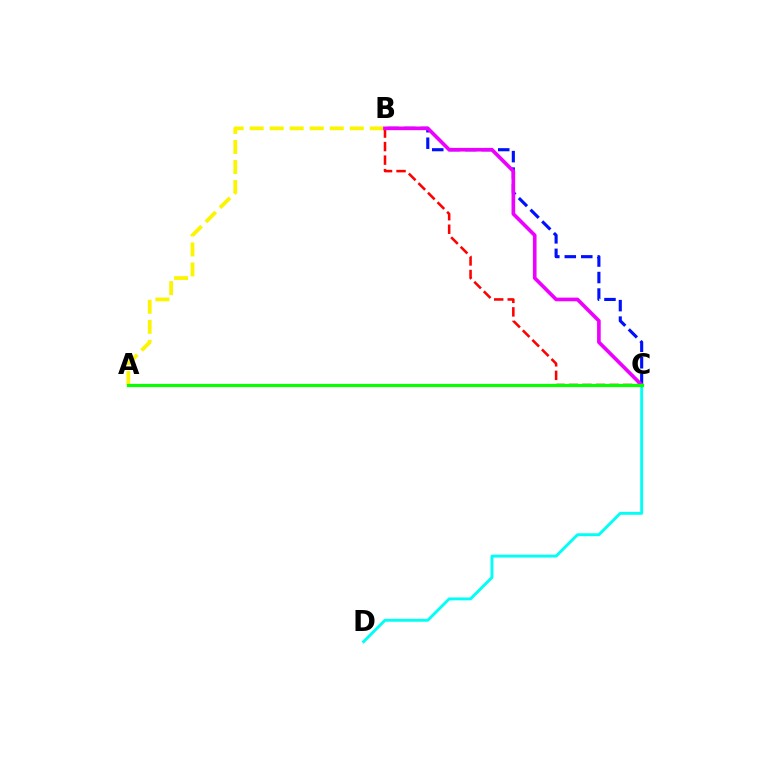{('A', 'B'): [{'color': '#fcf500', 'line_style': 'dashed', 'thickness': 2.72}], ('B', 'C'): [{'color': '#0010ff', 'line_style': 'dashed', 'thickness': 2.24}, {'color': '#ff0000', 'line_style': 'dashed', 'thickness': 1.84}, {'color': '#ee00ff', 'line_style': 'solid', 'thickness': 2.63}], ('C', 'D'): [{'color': '#00fff6', 'line_style': 'solid', 'thickness': 2.09}], ('A', 'C'): [{'color': '#08ff00', 'line_style': 'solid', 'thickness': 2.3}]}